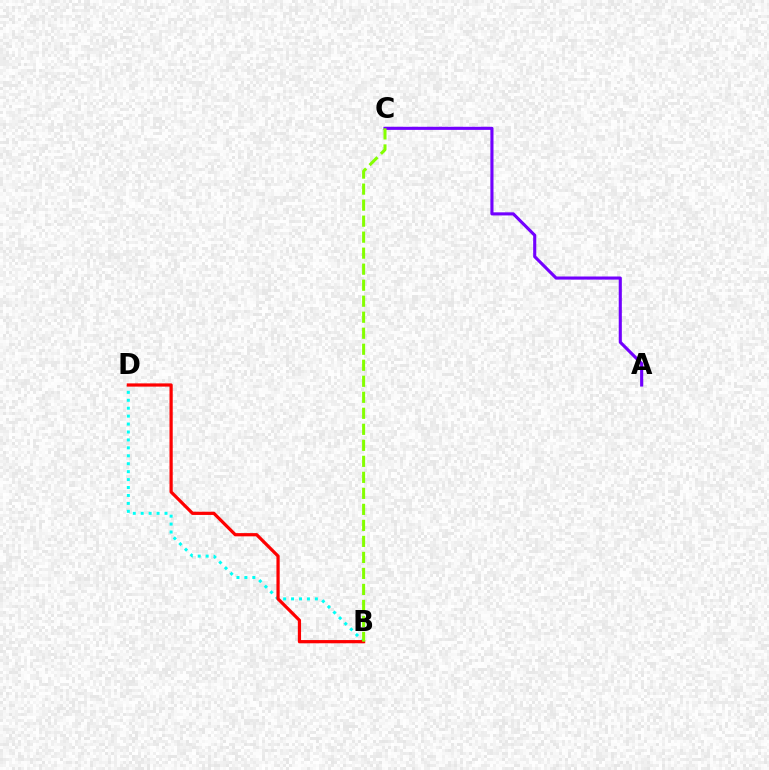{('B', 'D'): [{'color': '#00fff6', 'line_style': 'dotted', 'thickness': 2.16}, {'color': '#ff0000', 'line_style': 'solid', 'thickness': 2.32}], ('A', 'C'): [{'color': '#7200ff', 'line_style': 'solid', 'thickness': 2.24}], ('B', 'C'): [{'color': '#84ff00', 'line_style': 'dashed', 'thickness': 2.18}]}